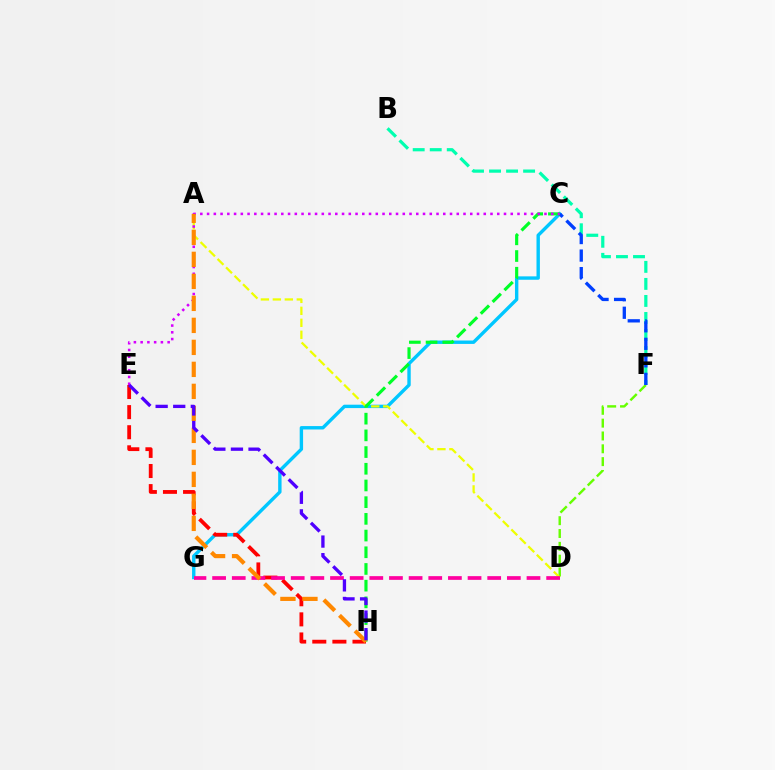{('C', 'G'): [{'color': '#00c7ff', 'line_style': 'solid', 'thickness': 2.44}], ('D', 'F'): [{'color': '#66ff00', 'line_style': 'dashed', 'thickness': 1.74}], ('B', 'F'): [{'color': '#00ffaf', 'line_style': 'dashed', 'thickness': 2.31}], ('A', 'D'): [{'color': '#eeff00', 'line_style': 'dashed', 'thickness': 1.63}], ('E', 'H'): [{'color': '#ff0000', 'line_style': 'dashed', 'thickness': 2.73}, {'color': '#4f00ff', 'line_style': 'dashed', 'thickness': 2.39}], ('C', 'F'): [{'color': '#003fff', 'line_style': 'dashed', 'thickness': 2.38}], ('C', 'H'): [{'color': '#00ff27', 'line_style': 'dashed', 'thickness': 2.27}], ('D', 'G'): [{'color': '#ff00a0', 'line_style': 'dashed', 'thickness': 2.67}], ('C', 'E'): [{'color': '#d600ff', 'line_style': 'dotted', 'thickness': 1.83}], ('A', 'H'): [{'color': '#ff8800', 'line_style': 'dashed', 'thickness': 2.99}]}